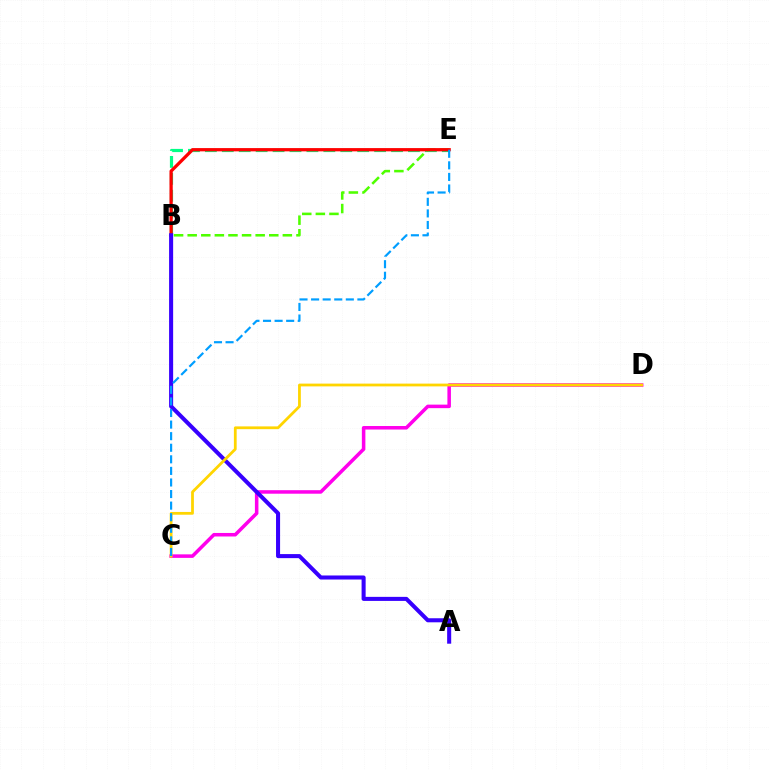{('C', 'D'): [{'color': '#ff00ed', 'line_style': 'solid', 'thickness': 2.54}, {'color': '#ffd500', 'line_style': 'solid', 'thickness': 2.0}], ('B', 'E'): [{'color': '#00ff86', 'line_style': 'dashed', 'thickness': 2.3}, {'color': '#4fff00', 'line_style': 'dashed', 'thickness': 1.85}, {'color': '#ff0000', 'line_style': 'solid', 'thickness': 2.35}], ('A', 'B'): [{'color': '#3700ff', 'line_style': 'solid', 'thickness': 2.92}], ('C', 'E'): [{'color': '#009eff', 'line_style': 'dashed', 'thickness': 1.57}]}